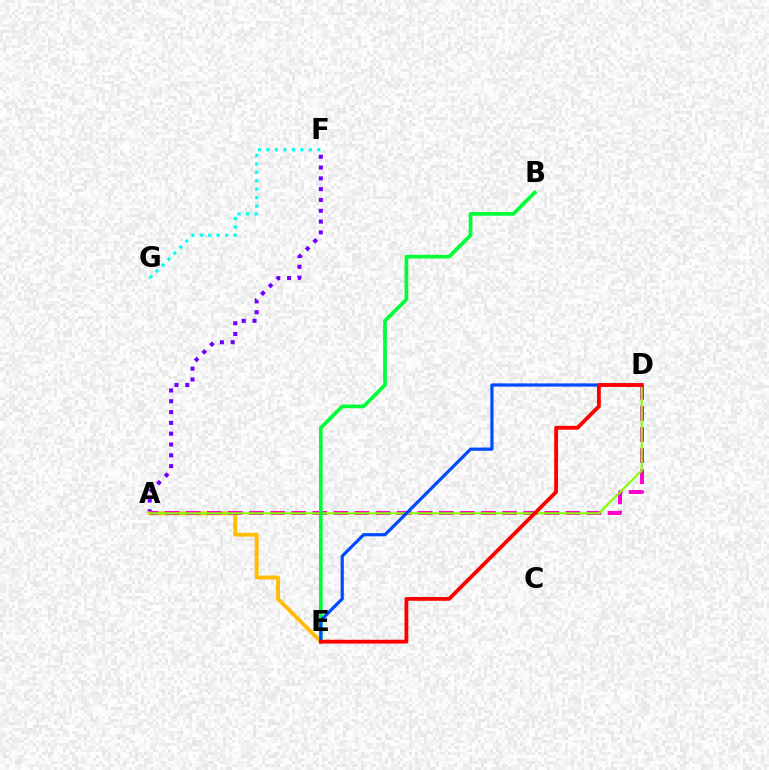{('F', 'G'): [{'color': '#00fff6', 'line_style': 'dotted', 'thickness': 2.3}], ('A', 'F'): [{'color': '#7200ff', 'line_style': 'dotted', 'thickness': 2.94}], ('A', 'E'): [{'color': '#ffbd00', 'line_style': 'solid', 'thickness': 2.77}], ('A', 'D'): [{'color': '#ff00cf', 'line_style': 'dashed', 'thickness': 2.86}, {'color': '#84ff00', 'line_style': 'solid', 'thickness': 1.54}], ('B', 'E'): [{'color': '#00ff39', 'line_style': 'solid', 'thickness': 2.67}], ('D', 'E'): [{'color': '#004bff', 'line_style': 'solid', 'thickness': 2.31}, {'color': '#ff0000', 'line_style': 'solid', 'thickness': 2.74}]}